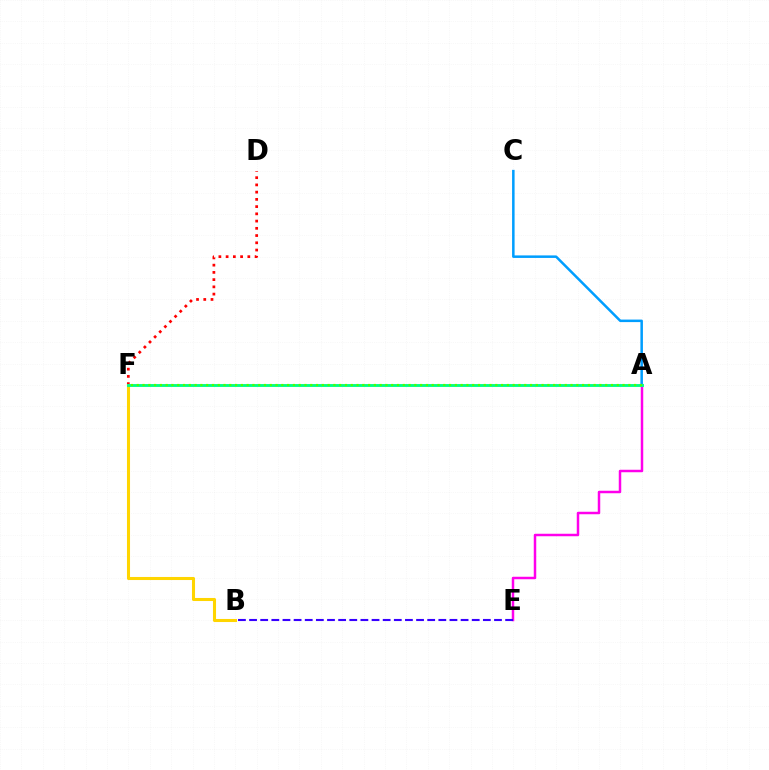{('D', 'F'): [{'color': '#ff0000', 'line_style': 'dotted', 'thickness': 1.97}], ('A', 'E'): [{'color': '#ff00ed', 'line_style': 'solid', 'thickness': 1.79}], ('B', 'F'): [{'color': '#ffd500', 'line_style': 'solid', 'thickness': 2.2}], ('A', 'C'): [{'color': '#009eff', 'line_style': 'solid', 'thickness': 1.81}], ('B', 'E'): [{'color': '#3700ff', 'line_style': 'dashed', 'thickness': 1.51}], ('A', 'F'): [{'color': '#00ff86', 'line_style': 'solid', 'thickness': 2.07}, {'color': '#4fff00', 'line_style': 'dotted', 'thickness': 1.57}]}